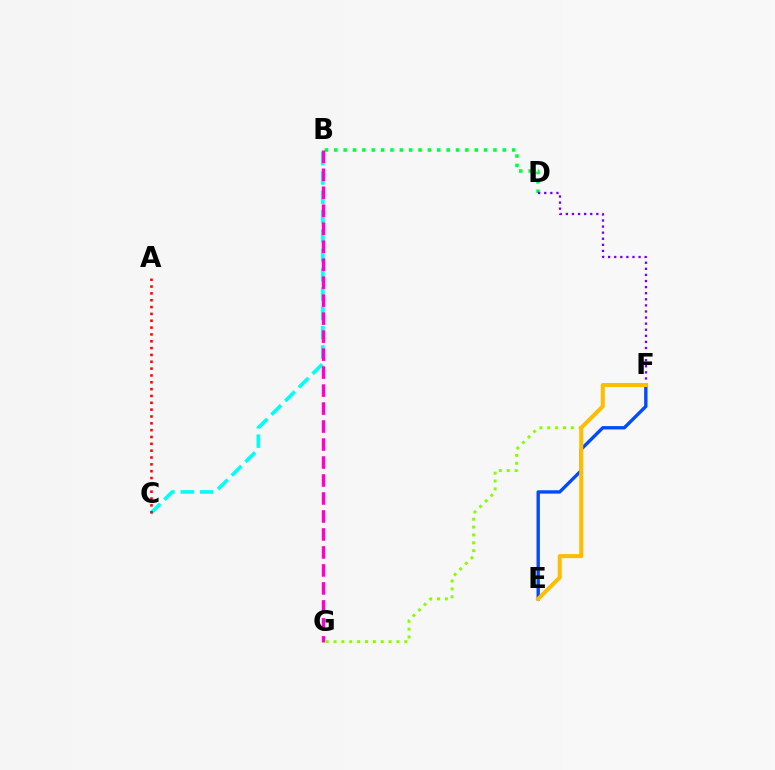{('B', 'D'): [{'color': '#00ff39', 'line_style': 'dotted', 'thickness': 2.54}], ('B', 'C'): [{'color': '#00fff6', 'line_style': 'dashed', 'thickness': 2.63}], ('F', 'G'): [{'color': '#84ff00', 'line_style': 'dotted', 'thickness': 2.14}], ('B', 'G'): [{'color': '#ff00cf', 'line_style': 'dashed', 'thickness': 2.44}], ('D', 'F'): [{'color': '#7200ff', 'line_style': 'dotted', 'thickness': 1.65}], ('E', 'F'): [{'color': '#004bff', 'line_style': 'solid', 'thickness': 2.41}, {'color': '#ffbd00', 'line_style': 'solid', 'thickness': 2.91}], ('A', 'C'): [{'color': '#ff0000', 'line_style': 'dotted', 'thickness': 1.86}]}